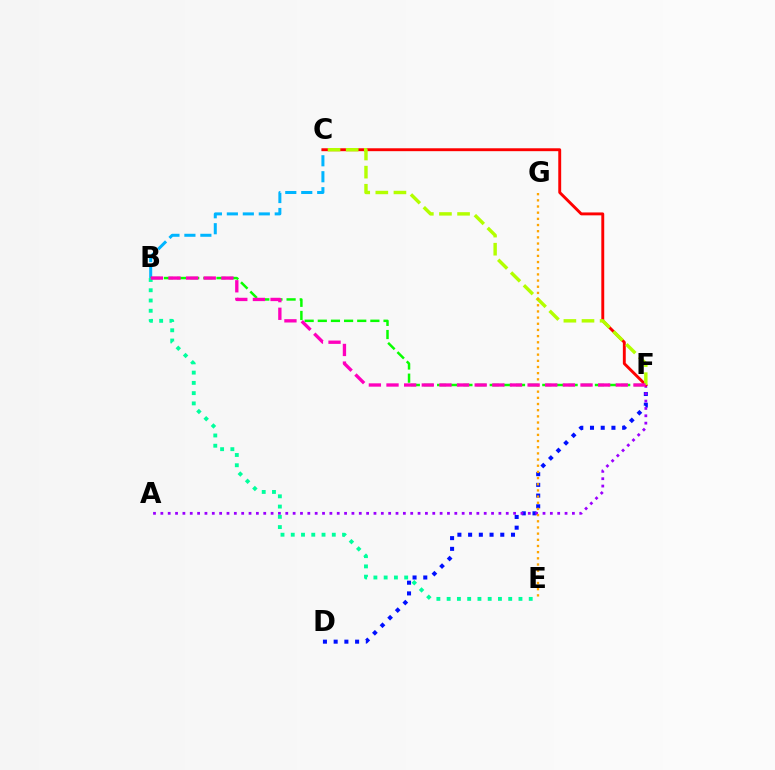{('D', 'F'): [{'color': '#0010ff', 'line_style': 'dotted', 'thickness': 2.91}], ('B', 'C'): [{'color': '#00b5ff', 'line_style': 'dashed', 'thickness': 2.17}], ('A', 'F'): [{'color': '#9b00ff', 'line_style': 'dotted', 'thickness': 2.0}], ('B', 'F'): [{'color': '#08ff00', 'line_style': 'dashed', 'thickness': 1.79}, {'color': '#ff00bd', 'line_style': 'dashed', 'thickness': 2.4}], ('C', 'F'): [{'color': '#ff0000', 'line_style': 'solid', 'thickness': 2.09}, {'color': '#b3ff00', 'line_style': 'dashed', 'thickness': 2.46}], ('B', 'E'): [{'color': '#00ff9d', 'line_style': 'dotted', 'thickness': 2.79}], ('E', 'G'): [{'color': '#ffa500', 'line_style': 'dotted', 'thickness': 1.68}]}